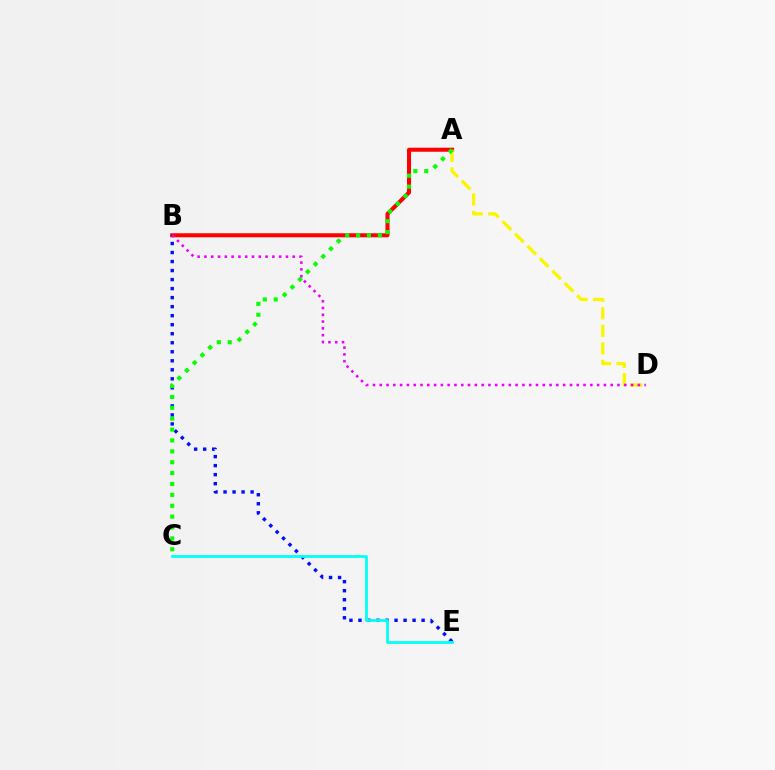{('A', 'B'): [{'color': '#ff0000', 'line_style': 'solid', 'thickness': 2.9}], ('B', 'E'): [{'color': '#0010ff', 'line_style': 'dotted', 'thickness': 2.45}], ('C', 'E'): [{'color': '#00fff6', 'line_style': 'solid', 'thickness': 1.99}], ('A', 'D'): [{'color': '#fcf500', 'line_style': 'dashed', 'thickness': 2.38}], ('A', 'C'): [{'color': '#08ff00', 'line_style': 'dotted', 'thickness': 2.96}], ('B', 'D'): [{'color': '#ee00ff', 'line_style': 'dotted', 'thickness': 1.85}]}